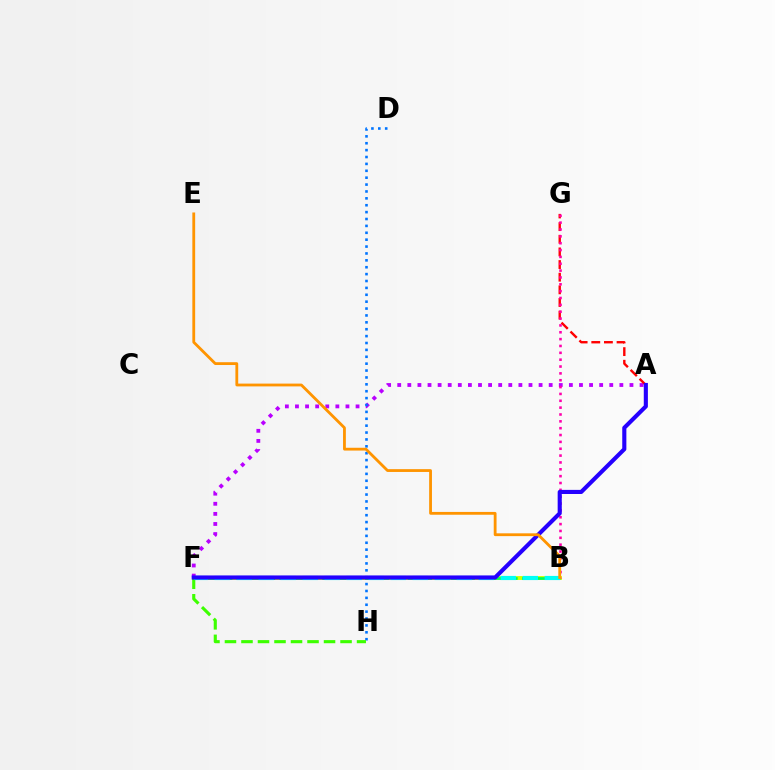{('A', 'F'): [{'color': '#b900ff', 'line_style': 'dotted', 'thickness': 2.74}, {'color': '#2500ff', 'line_style': 'solid', 'thickness': 2.96}], ('B', 'F'): [{'color': '#d1ff00', 'line_style': 'solid', 'thickness': 2.8}, {'color': '#00ff5c', 'line_style': 'dashed', 'thickness': 1.94}, {'color': '#00fff6', 'line_style': 'dashed', 'thickness': 2.99}], ('A', 'G'): [{'color': '#ff0000', 'line_style': 'dashed', 'thickness': 1.72}], ('B', 'G'): [{'color': '#ff00ac', 'line_style': 'dotted', 'thickness': 1.86}], ('D', 'H'): [{'color': '#0074ff', 'line_style': 'dotted', 'thickness': 1.87}], ('F', 'H'): [{'color': '#3dff00', 'line_style': 'dashed', 'thickness': 2.24}], ('B', 'E'): [{'color': '#ff9400', 'line_style': 'solid', 'thickness': 2.02}]}